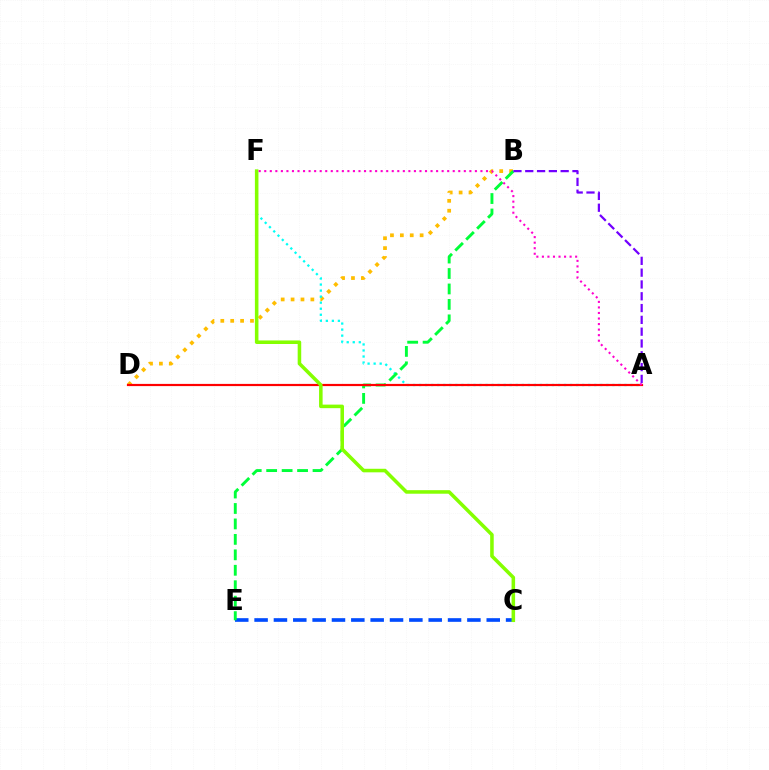{('B', 'D'): [{'color': '#ffbd00', 'line_style': 'dotted', 'thickness': 2.69}], ('A', 'F'): [{'color': '#00fff6', 'line_style': 'dotted', 'thickness': 1.64}, {'color': '#ff00cf', 'line_style': 'dotted', 'thickness': 1.51}], ('C', 'E'): [{'color': '#004bff', 'line_style': 'dashed', 'thickness': 2.63}], ('B', 'E'): [{'color': '#00ff39', 'line_style': 'dashed', 'thickness': 2.1}], ('A', 'D'): [{'color': '#ff0000', 'line_style': 'solid', 'thickness': 1.58}], ('A', 'B'): [{'color': '#7200ff', 'line_style': 'dashed', 'thickness': 1.6}], ('C', 'F'): [{'color': '#84ff00', 'line_style': 'solid', 'thickness': 2.55}]}